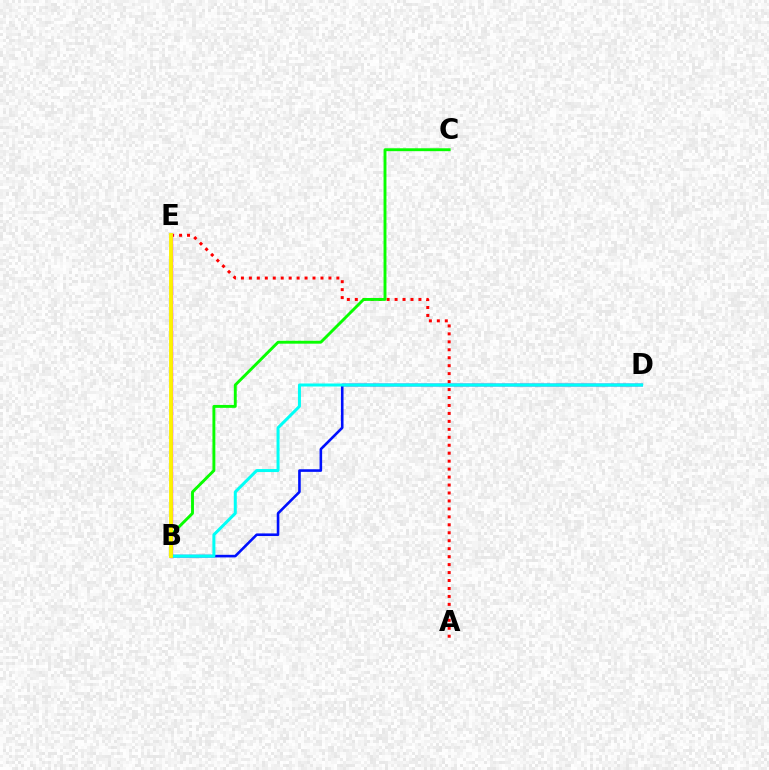{('A', 'E'): [{'color': '#ff0000', 'line_style': 'dotted', 'thickness': 2.16}], ('B', 'E'): [{'color': '#ee00ff', 'line_style': 'solid', 'thickness': 2.41}, {'color': '#fcf500', 'line_style': 'solid', 'thickness': 2.77}], ('B', 'D'): [{'color': '#0010ff', 'line_style': 'solid', 'thickness': 1.88}, {'color': '#00fff6', 'line_style': 'solid', 'thickness': 2.17}], ('B', 'C'): [{'color': '#08ff00', 'line_style': 'solid', 'thickness': 2.09}]}